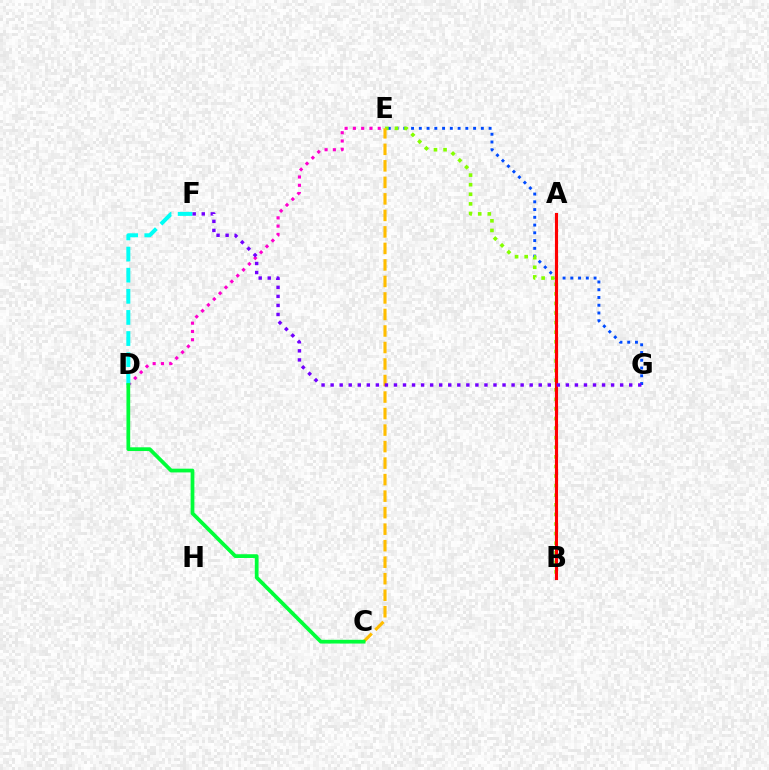{('E', 'G'): [{'color': '#004bff', 'line_style': 'dotted', 'thickness': 2.11}], ('D', 'E'): [{'color': '#ff00cf', 'line_style': 'dotted', 'thickness': 2.25}], ('B', 'E'): [{'color': '#84ff00', 'line_style': 'dotted', 'thickness': 2.61}], ('C', 'E'): [{'color': '#ffbd00', 'line_style': 'dashed', 'thickness': 2.24}], ('A', 'B'): [{'color': '#ff0000', 'line_style': 'solid', 'thickness': 2.26}], ('D', 'F'): [{'color': '#00fff6', 'line_style': 'dashed', 'thickness': 2.87}], ('C', 'D'): [{'color': '#00ff39', 'line_style': 'solid', 'thickness': 2.7}], ('F', 'G'): [{'color': '#7200ff', 'line_style': 'dotted', 'thickness': 2.46}]}